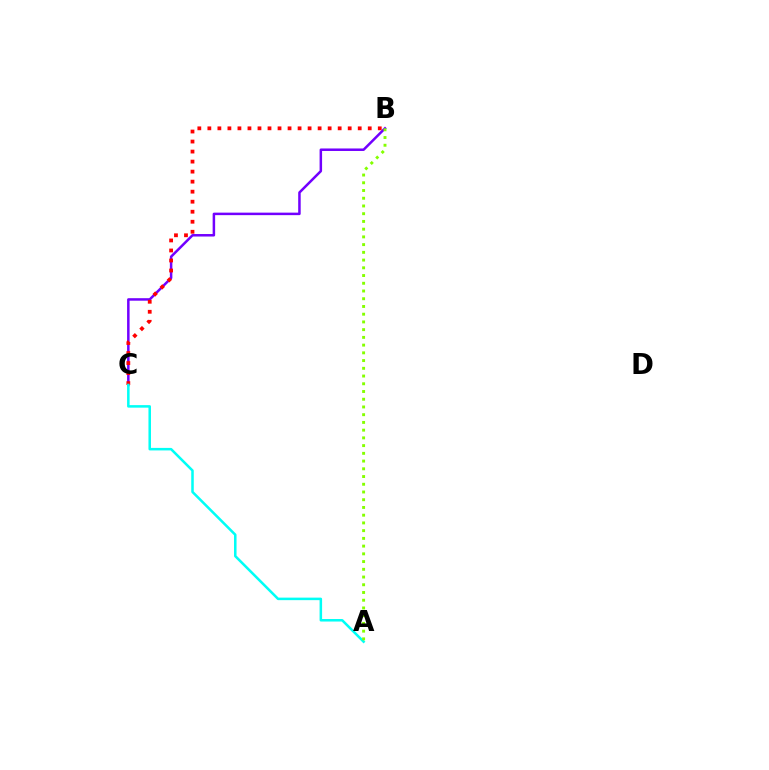{('B', 'C'): [{'color': '#7200ff', 'line_style': 'solid', 'thickness': 1.8}, {'color': '#ff0000', 'line_style': 'dotted', 'thickness': 2.72}], ('A', 'C'): [{'color': '#00fff6', 'line_style': 'solid', 'thickness': 1.82}], ('A', 'B'): [{'color': '#84ff00', 'line_style': 'dotted', 'thickness': 2.1}]}